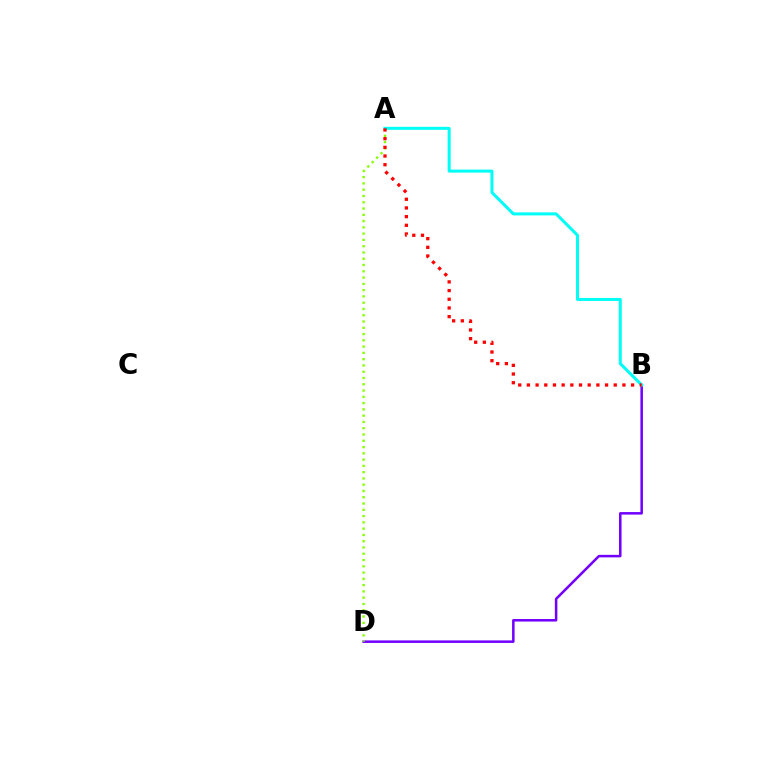{('B', 'D'): [{'color': '#7200ff', 'line_style': 'solid', 'thickness': 1.82}], ('A', 'D'): [{'color': '#84ff00', 'line_style': 'dotted', 'thickness': 1.71}], ('A', 'B'): [{'color': '#00fff6', 'line_style': 'solid', 'thickness': 2.17}, {'color': '#ff0000', 'line_style': 'dotted', 'thickness': 2.36}]}